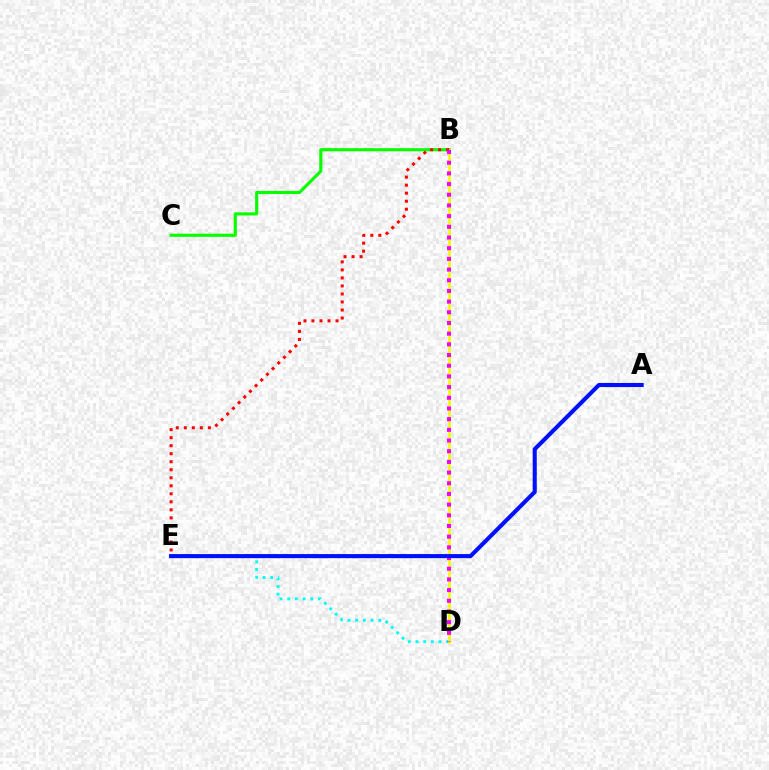{('D', 'E'): [{'color': '#00fff6', 'line_style': 'dotted', 'thickness': 2.09}], ('B', 'C'): [{'color': '#08ff00', 'line_style': 'solid', 'thickness': 2.25}], ('B', 'D'): [{'color': '#fcf500', 'line_style': 'solid', 'thickness': 1.85}, {'color': '#ee00ff', 'line_style': 'dotted', 'thickness': 2.9}], ('B', 'E'): [{'color': '#ff0000', 'line_style': 'dotted', 'thickness': 2.18}], ('A', 'E'): [{'color': '#0010ff', 'line_style': 'solid', 'thickness': 2.94}]}